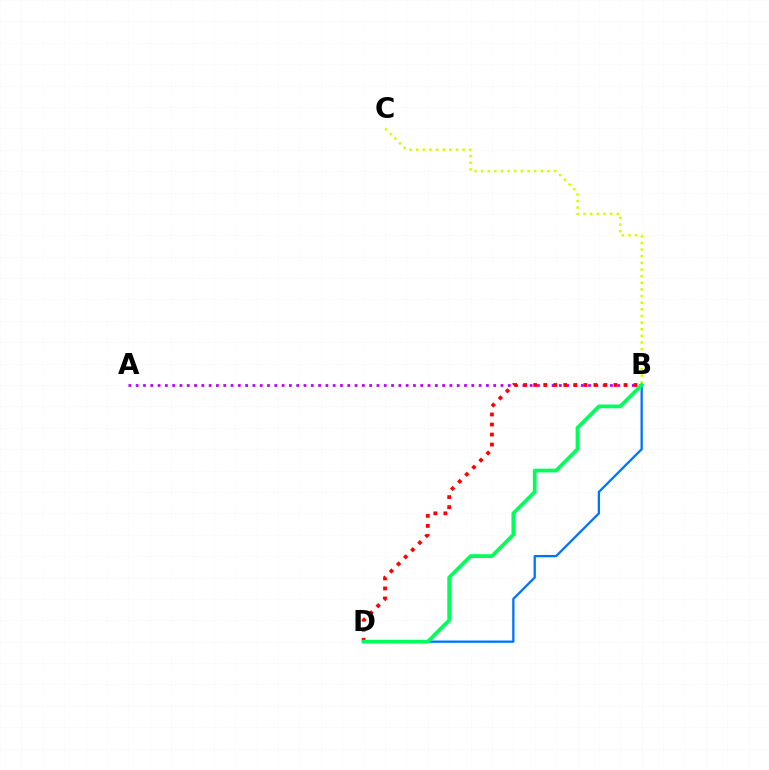{('A', 'B'): [{'color': '#b900ff', 'line_style': 'dotted', 'thickness': 1.98}], ('B', 'D'): [{'color': '#0074ff', 'line_style': 'solid', 'thickness': 1.66}, {'color': '#ff0000', 'line_style': 'dotted', 'thickness': 2.73}, {'color': '#00ff5c', 'line_style': 'solid', 'thickness': 2.7}], ('B', 'C'): [{'color': '#d1ff00', 'line_style': 'dotted', 'thickness': 1.8}]}